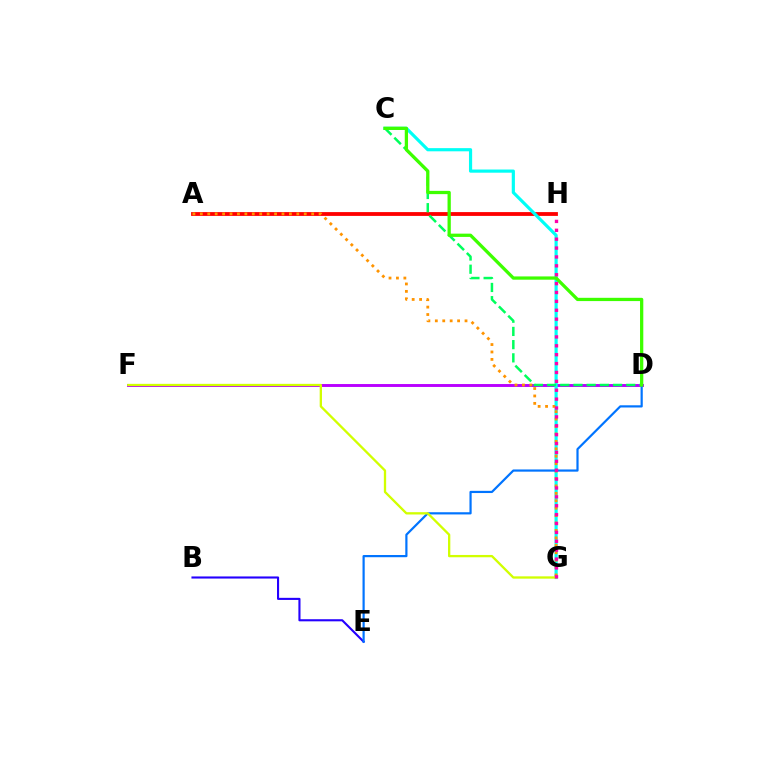{('D', 'F'): [{'color': '#b900ff', 'line_style': 'solid', 'thickness': 2.1}], ('A', 'H'): [{'color': '#ff0000', 'line_style': 'solid', 'thickness': 2.75}], ('B', 'E'): [{'color': '#2500ff', 'line_style': 'solid', 'thickness': 1.52}], ('C', 'G'): [{'color': '#00fff6', 'line_style': 'solid', 'thickness': 2.28}], ('A', 'G'): [{'color': '#ff9400', 'line_style': 'dotted', 'thickness': 2.02}], ('D', 'E'): [{'color': '#0074ff', 'line_style': 'solid', 'thickness': 1.58}], ('C', 'D'): [{'color': '#00ff5c', 'line_style': 'dashed', 'thickness': 1.79}, {'color': '#3dff00', 'line_style': 'solid', 'thickness': 2.35}], ('F', 'G'): [{'color': '#d1ff00', 'line_style': 'solid', 'thickness': 1.66}], ('G', 'H'): [{'color': '#ff00ac', 'line_style': 'dotted', 'thickness': 2.41}]}